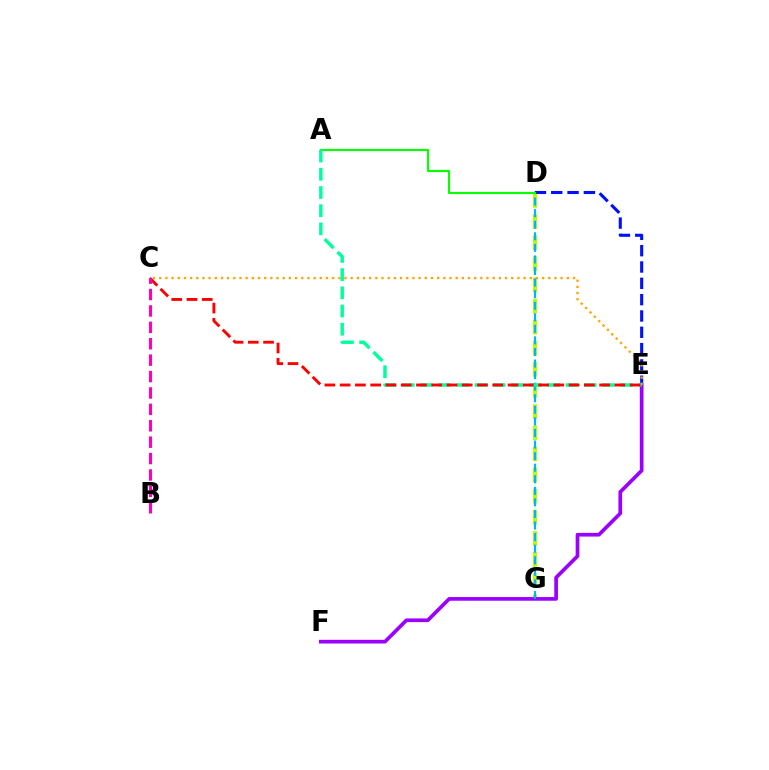{('D', 'G'): [{'color': '#b3ff00', 'line_style': 'dashed', 'thickness': 2.87}, {'color': '#00b5ff', 'line_style': 'dashed', 'thickness': 1.57}], ('D', 'E'): [{'color': '#0010ff', 'line_style': 'dashed', 'thickness': 2.22}], ('E', 'F'): [{'color': '#9b00ff', 'line_style': 'solid', 'thickness': 2.66}], ('C', 'E'): [{'color': '#ffa500', 'line_style': 'dotted', 'thickness': 1.68}, {'color': '#ff0000', 'line_style': 'dashed', 'thickness': 2.07}], ('A', 'D'): [{'color': '#08ff00', 'line_style': 'solid', 'thickness': 1.54}], ('A', 'E'): [{'color': '#00ff9d', 'line_style': 'dashed', 'thickness': 2.47}], ('B', 'C'): [{'color': '#ff00bd', 'line_style': 'dashed', 'thickness': 2.23}]}